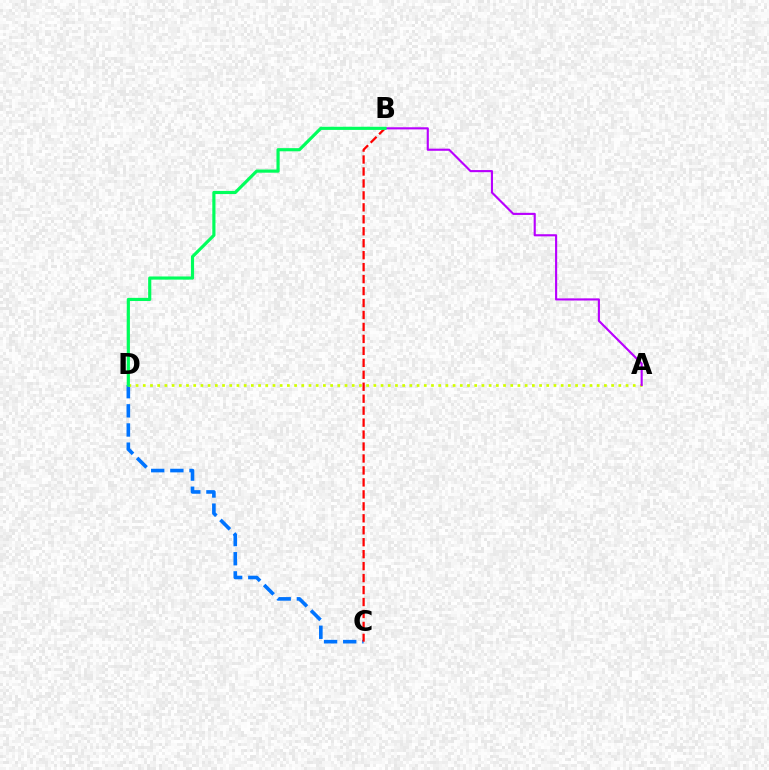{('C', 'D'): [{'color': '#0074ff', 'line_style': 'dashed', 'thickness': 2.6}], ('B', 'C'): [{'color': '#ff0000', 'line_style': 'dashed', 'thickness': 1.62}], ('A', 'D'): [{'color': '#d1ff00', 'line_style': 'dotted', 'thickness': 1.96}], ('A', 'B'): [{'color': '#b900ff', 'line_style': 'solid', 'thickness': 1.53}], ('B', 'D'): [{'color': '#00ff5c', 'line_style': 'solid', 'thickness': 2.27}]}